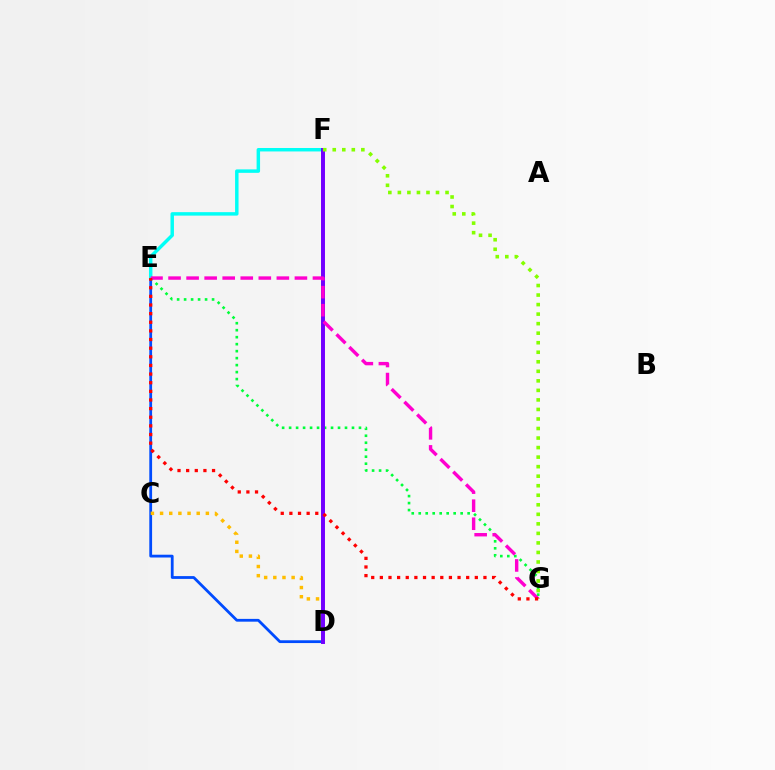{('D', 'E'): [{'color': '#004bff', 'line_style': 'solid', 'thickness': 2.01}], ('C', 'D'): [{'color': '#ffbd00', 'line_style': 'dotted', 'thickness': 2.49}], ('E', 'G'): [{'color': '#00ff39', 'line_style': 'dotted', 'thickness': 1.9}, {'color': '#ff00cf', 'line_style': 'dashed', 'thickness': 2.45}, {'color': '#ff0000', 'line_style': 'dotted', 'thickness': 2.35}], ('E', 'F'): [{'color': '#00fff6', 'line_style': 'solid', 'thickness': 2.49}], ('D', 'F'): [{'color': '#7200ff', 'line_style': 'solid', 'thickness': 2.85}], ('F', 'G'): [{'color': '#84ff00', 'line_style': 'dotted', 'thickness': 2.59}]}